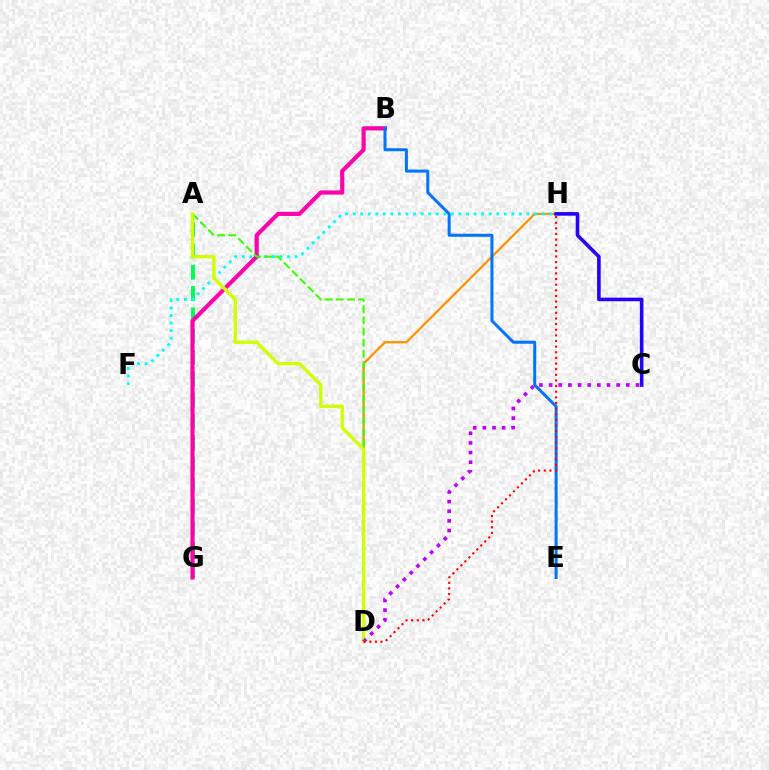{('A', 'G'): [{'color': '#00ff5c', 'line_style': 'dashed', 'thickness': 2.89}], ('D', 'H'): [{'color': '#ff9400', 'line_style': 'solid', 'thickness': 1.65}, {'color': '#ff0000', 'line_style': 'dotted', 'thickness': 1.53}], ('F', 'H'): [{'color': '#00fff6', 'line_style': 'dotted', 'thickness': 2.05}], ('B', 'G'): [{'color': '#ff00ac', 'line_style': 'solid', 'thickness': 3.0}], ('A', 'D'): [{'color': '#3dff00', 'line_style': 'dashed', 'thickness': 1.52}, {'color': '#d1ff00', 'line_style': 'solid', 'thickness': 2.44}], ('C', 'H'): [{'color': '#2500ff', 'line_style': 'solid', 'thickness': 2.59}], ('B', 'E'): [{'color': '#0074ff', 'line_style': 'solid', 'thickness': 2.17}], ('C', 'D'): [{'color': '#b900ff', 'line_style': 'dotted', 'thickness': 2.62}]}